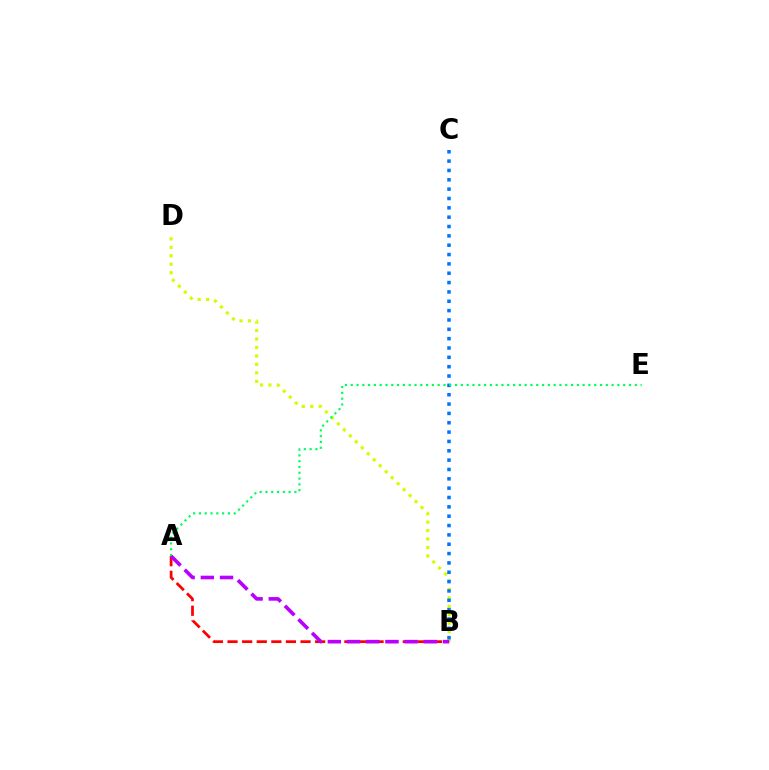{('B', 'D'): [{'color': '#d1ff00', 'line_style': 'dotted', 'thickness': 2.3}], ('B', 'C'): [{'color': '#0074ff', 'line_style': 'dotted', 'thickness': 2.54}], ('A', 'E'): [{'color': '#00ff5c', 'line_style': 'dotted', 'thickness': 1.58}], ('A', 'B'): [{'color': '#ff0000', 'line_style': 'dashed', 'thickness': 1.98}, {'color': '#b900ff', 'line_style': 'dashed', 'thickness': 2.61}]}